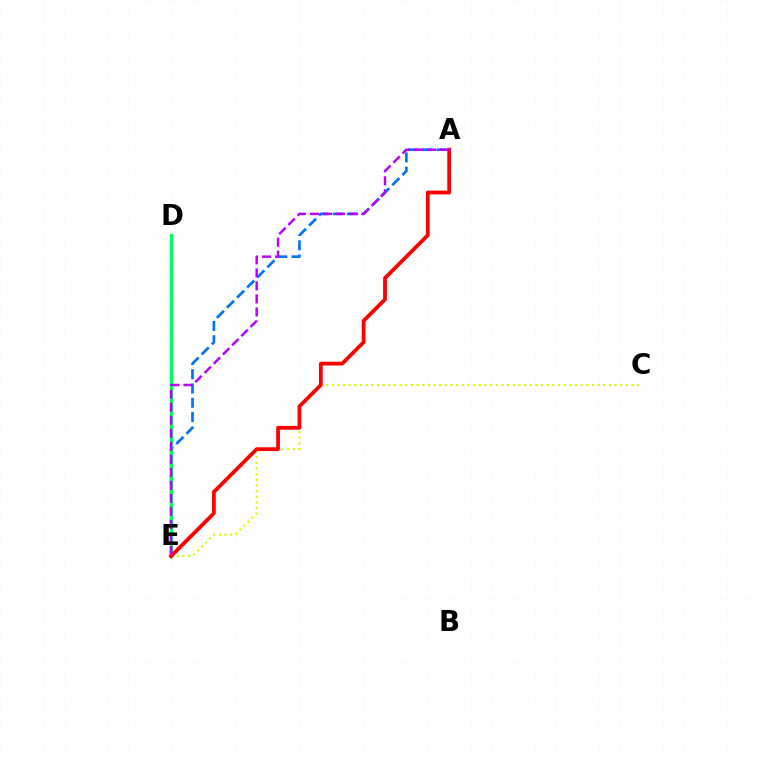{('C', 'E'): [{'color': '#d1ff00', 'line_style': 'dotted', 'thickness': 1.54}], ('A', 'E'): [{'color': '#0074ff', 'line_style': 'dashed', 'thickness': 1.94}, {'color': '#ff0000', 'line_style': 'solid', 'thickness': 2.72}, {'color': '#b900ff', 'line_style': 'dashed', 'thickness': 1.77}], ('D', 'E'): [{'color': '#00ff5c', 'line_style': 'solid', 'thickness': 2.46}]}